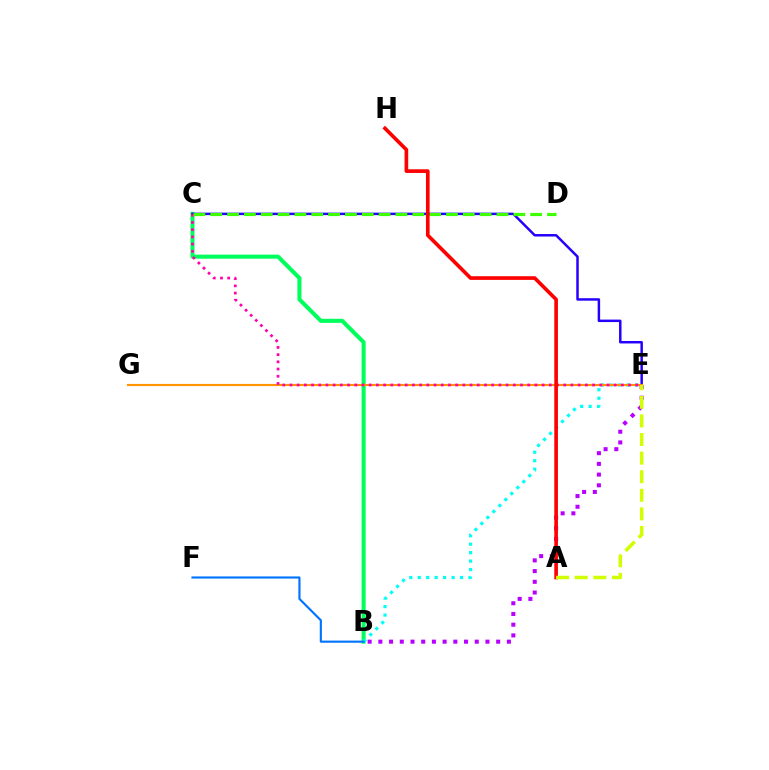{('B', 'E'): [{'color': '#b900ff', 'line_style': 'dotted', 'thickness': 2.91}, {'color': '#00fff6', 'line_style': 'dotted', 'thickness': 2.3}], ('B', 'C'): [{'color': '#00ff5c', 'line_style': 'solid', 'thickness': 2.92}], ('C', 'E'): [{'color': '#2500ff', 'line_style': 'solid', 'thickness': 1.79}, {'color': '#ff00ac', 'line_style': 'dotted', 'thickness': 1.96}], ('E', 'G'): [{'color': '#ff9400', 'line_style': 'solid', 'thickness': 1.54}], ('C', 'D'): [{'color': '#3dff00', 'line_style': 'dashed', 'thickness': 2.29}], ('A', 'H'): [{'color': '#ff0000', 'line_style': 'solid', 'thickness': 2.63}], ('B', 'F'): [{'color': '#0074ff', 'line_style': 'solid', 'thickness': 1.55}], ('A', 'E'): [{'color': '#d1ff00', 'line_style': 'dashed', 'thickness': 2.53}]}